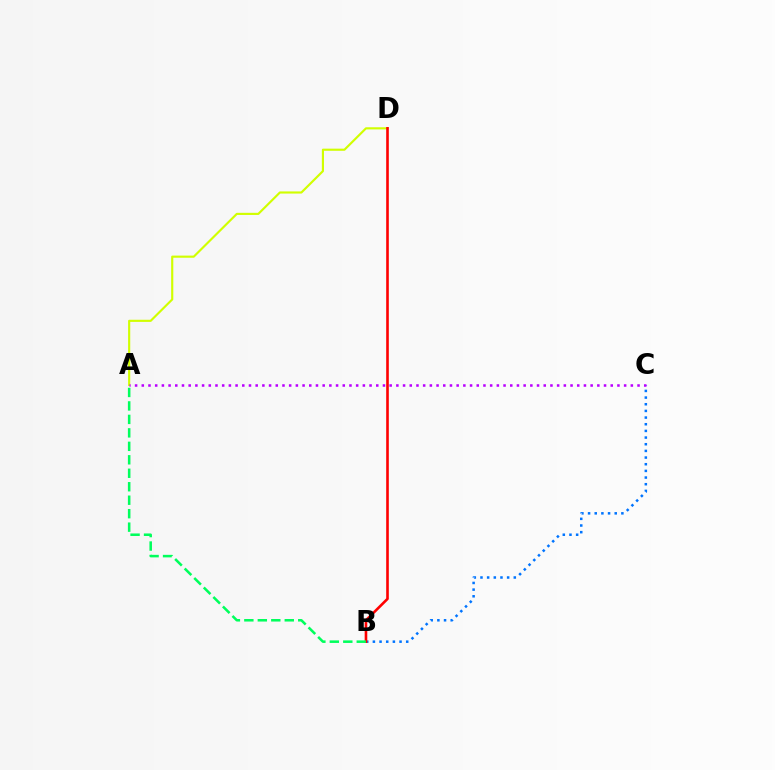{('B', 'C'): [{'color': '#0074ff', 'line_style': 'dotted', 'thickness': 1.81}], ('A', 'D'): [{'color': '#d1ff00', 'line_style': 'solid', 'thickness': 1.55}], ('B', 'D'): [{'color': '#ff0000', 'line_style': 'solid', 'thickness': 1.88}], ('A', 'C'): [{'color': '#b900ff', 'line_style': 'dotted', 'thickness': 1.82}], ('A', 'B'): [{'color': '#00ff5c', 'line_style': 'dashed', 'thickness': 1.83}]}